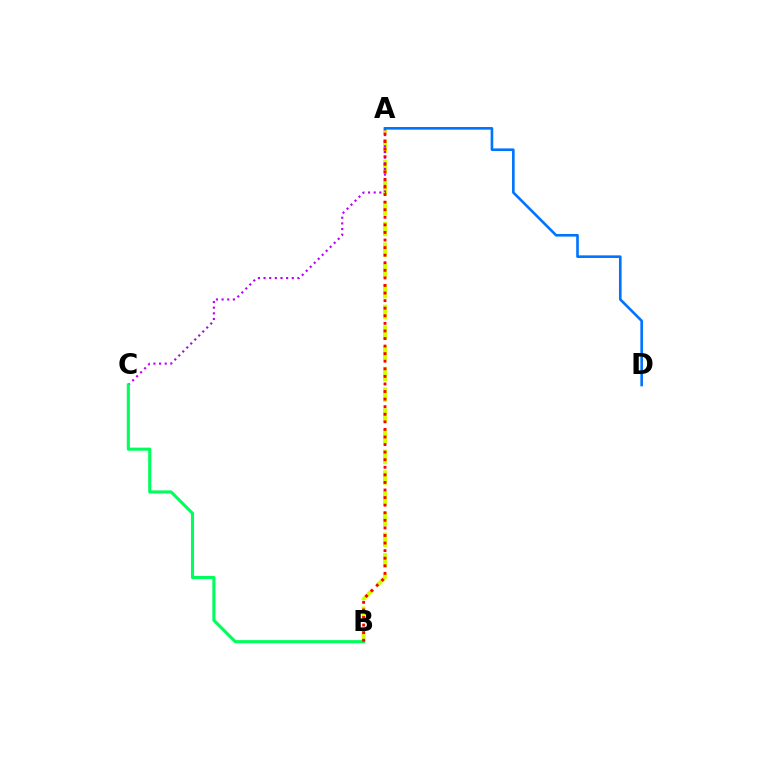{('A', 'B'): [{'color': '#d1ff00', 'line_style': 'dashed', 'thickness': 2.81}, {'color': '#ff0000', 'line_style': 'dotted', 'thickness': 2.06}], ('A', 'C'): [{'color': '#b900ff', 'line_style': 'dotted', 'thickness': 1.53}], ('B', 'C'): [{'color': '#00ff5c', 'line_style': 'solid', 'thickness': 2.23}], ('A', 'D'): [{'color': '#0074ff', 'line_style': 'solid', 'thickness': 1.89}]}